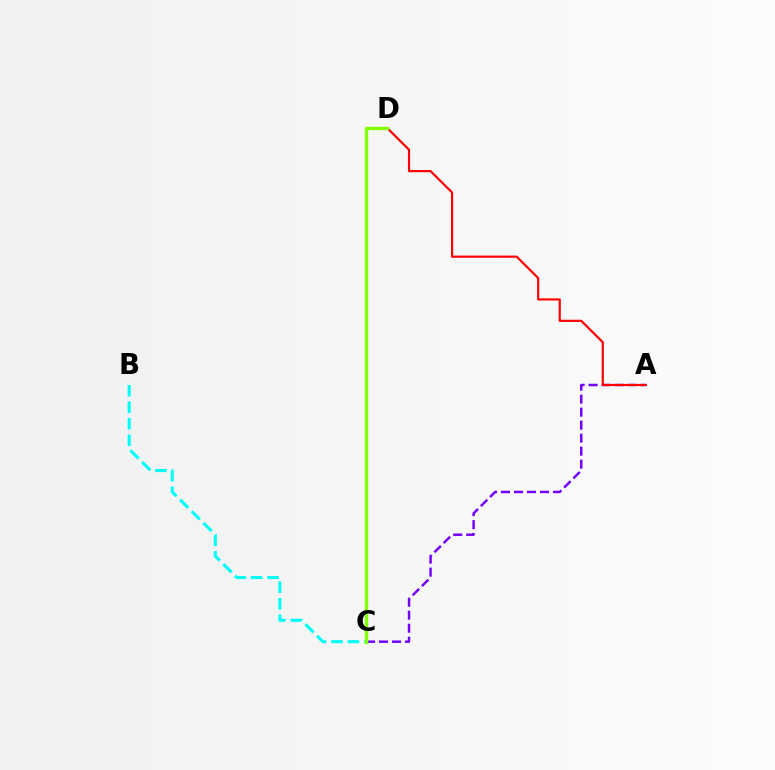{('A', 'C'): [{'color': '#7200ff', 'line_style': 'dashed', 'thickness': 1.77}], ('A', 'D'): [{'color': '#ff0000', 'line_style': 'solid', 'thickness': 1.57}], ('B', 'C'): [{'color': '#00fff6', 'line_style': 'dashed', 'thickness': 2.24}], ('C', 'D'): [{'color': '#84ff00', 'line_style': 'solid', 'thickness': 2.43}]}